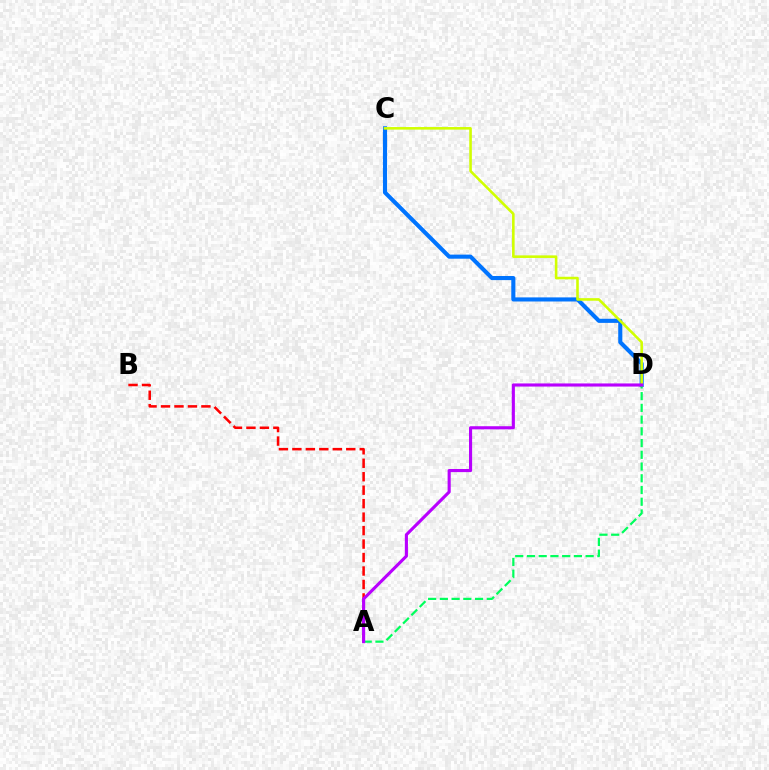{('C', 'D'): [{'color': '#0074ff', 'line_style': 'solid', 'thickness': 2.95}, {'color': '#d1ff00', 'line_style': 'solid', 'thickness': 1.86}], ('A', 'B'): [{'color': '#ff0000', 'line_style': 'dashed', 'thickness': 1.83}], ('A', 'D'): [{'color': '#00ff5c', 'line_style': 'dashed', 'thickness': 1.59}, {'color': '#b900ff', 'line_style': 'solid', 'thickness': 2.24}]}